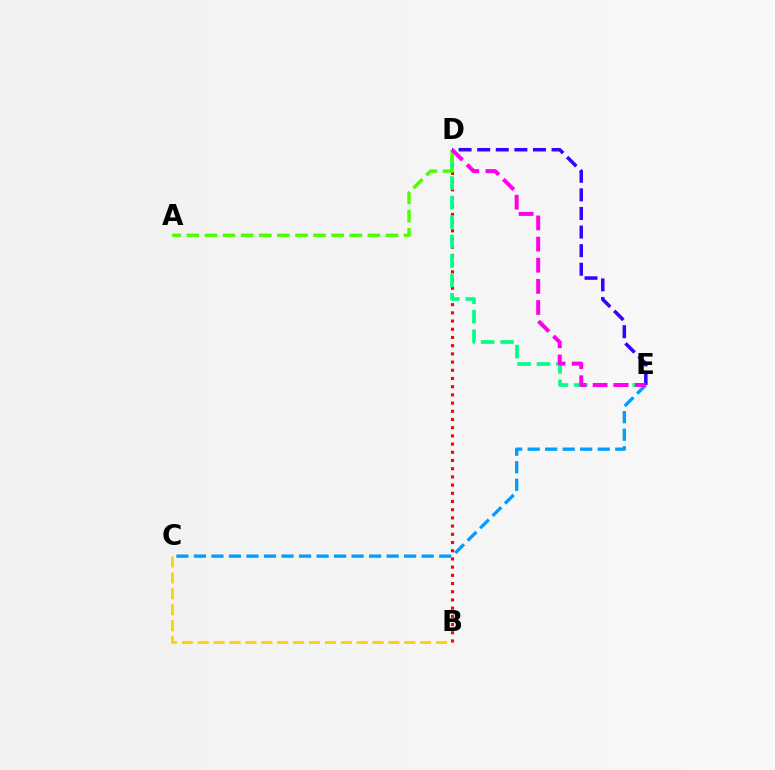{('C', 'E'): [{'color': '#009eff', 'line_style': 'dashed', 'thickness': 2.38}], ('B', 'C'): [{'color': '#ffd500', 'line_style': 'dashed', 'thickness': 2.16}], ('B', 'D'): [{'color': '#ff0000', 'line_style': 'dotted', 'thickness': 2.23}], ('D', 'E'): [{'color': '#00ff86', 'line_style': 'dashed', 'thickness': 2.64}, {'color': '#3700ff', 'line_style': 'dashed', 'thickness': 2.53}, {'color': '#ff00ed', 'line_style': 'dashed', 'thickness': 2.87}], ('A', 'D'): [{'color': '#4fff00', 'line_style': 'dashed', 'thickness': 2.46}]}